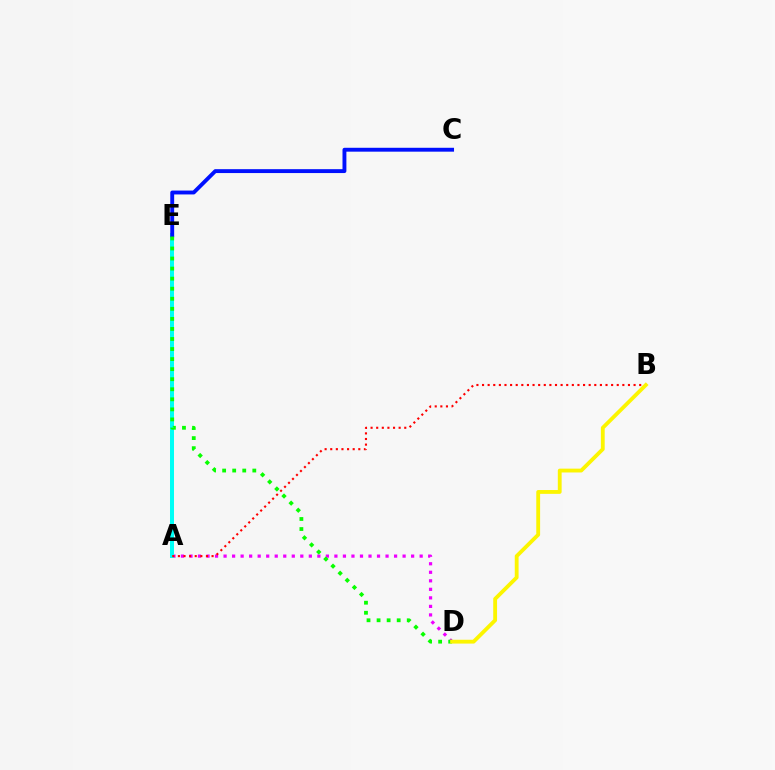{('A', 'D'): [{'color': '#ee00ff', 'line_style': 'dotted', 'thickness': 2.32}], ('A', 'E'): [{'color': '#00fff6', 'line_style': 'solid', 'thickness': 2.89}], ('C', 'E'): [{'color': '#0010ff', 'line_style': 'solid', 'thickness': 2.8}], ('D', 'E'): [{'color': '#08ff00', 'line_style': 'dotted', 'thickness': 2.73}], ('A', 'B'): [{'color': '#ff0000', 'line_style': 'dotted', 'thickness': 1.52}], ('B', 'D'): [{'color': '#fcf500', 'line_style': 'solid', 'thickness': 2.75}]}